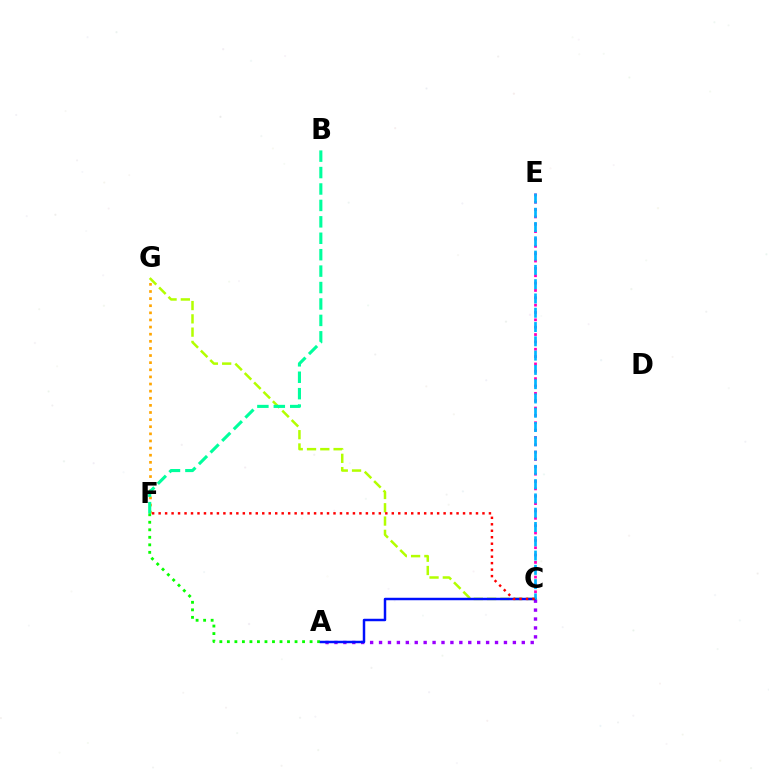{('F', 'G'): [{'color': '#ffa500', 'line_style': 'dotted', 'thickness': 1.93}], ('C', 'E'): [{'color': '#ff00bd', 'line_style': 'dotted', 'thickness': 2.0}, {'color': '#00b5ff', 'line_style': 'dashed', 'thickness': 1.94}], ('C', 'G'): [{'color': '#b3ff00', 'line_style': 'dashed', 'thickness': 1.8}], ('A', 'F'): [{'color': '#08ff00', 'line_style': 'dotted', 'thickness': 2.04}], ('B', 'F'): [{'color': '#00ff9d', 'line_style': 'dashed', 'thickness': 2.23}], ('A', 'C'): [{'color': '#9b00ff', 'line_style': 'dotted', 'thickness': 2.42}, {'color': '#0010ff', 'line_style': 'solid', 'thickness': 1.78}], ('C', 'F'): [{'color': '#ff0000', 'line_style': 'dotted', 'thickness': 1.76}]}